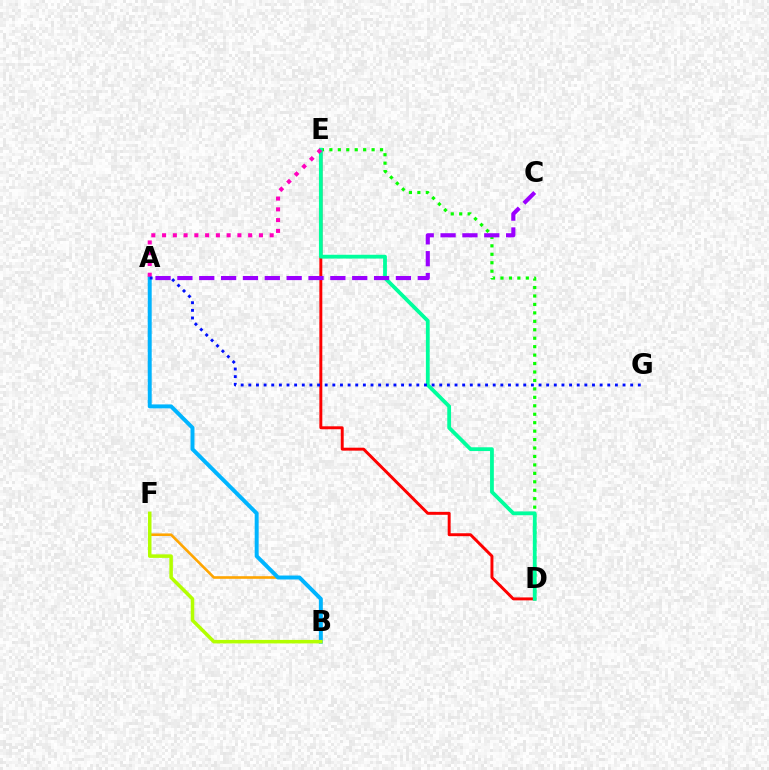{('D', 'E'): [{'color': '#ff0000', 'line_style': 'solid', 'thickness': 2.12}, {'color': '#08ff00', 'line_style': 'dotted', 'thickness': 2.29}, {'color': '#00ff9d', 'line_style': 'solid', 'thickness': 2.73}], ('B', 'F'): [{'color': '#ffa500', 'line_style': 'solid', 'thickness': 1.88}, {'color': '#b3ff00', 'line_style': 'solid', 'thickness': 2.53}], ('A', 'B'): [{'color': '#00b5ff', 'line_style': 'solid', 'thickness': 2.85}], ('A', 'E'): [{'color': '#ff00bd', 'line_style': 'dotted', 'thickness': 2.92}], ('A', 'G'): [{'color': '#0010ff', 'line_style': 'dotted', 'thickness': 2.07}], ('A', 'C'): [{'color': '#9b00ff', 'line_style': 'dashed', 'thickness': 2.97}]}